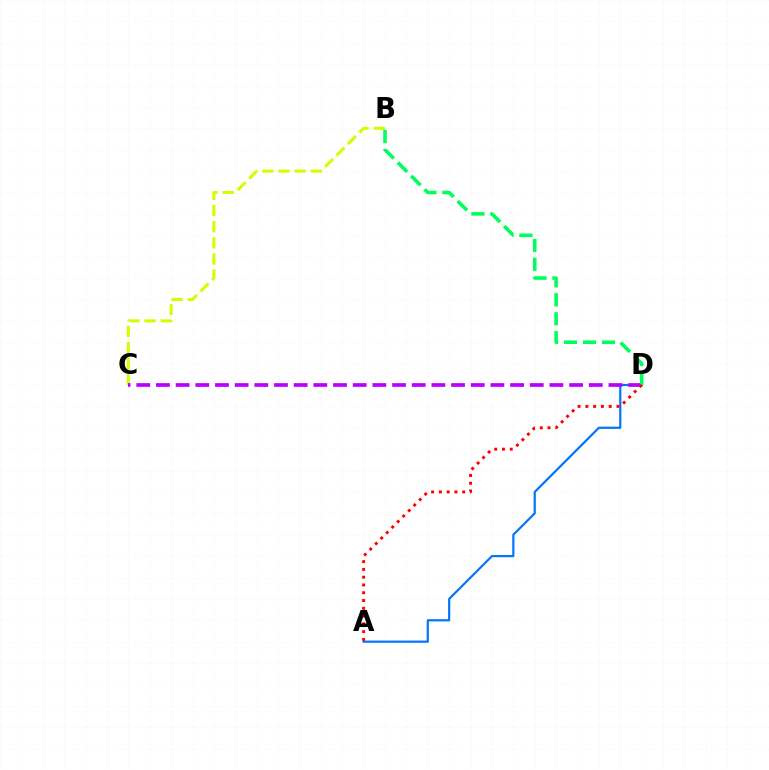{('B', 'C'): [{'color': '#d1ff00', 'line_style': 'dashed', 'thickness': 2.2}], ('A', 'D'): [{'color': '#0074ff', 'line_style': 'solid', 'thickness': 1.57}, {'color': '#ff0000', 'line_style': 'dotted', 'thickness': 2.11}], ('C', 'D'): [{'color': '#b900ff', 'line_style': 'dashed', 'thickness': 2.67}], ('B', 'D'): [{'color': '#00ff5c', 'line_style': 'dashed', 'thickness': 2.57}]}